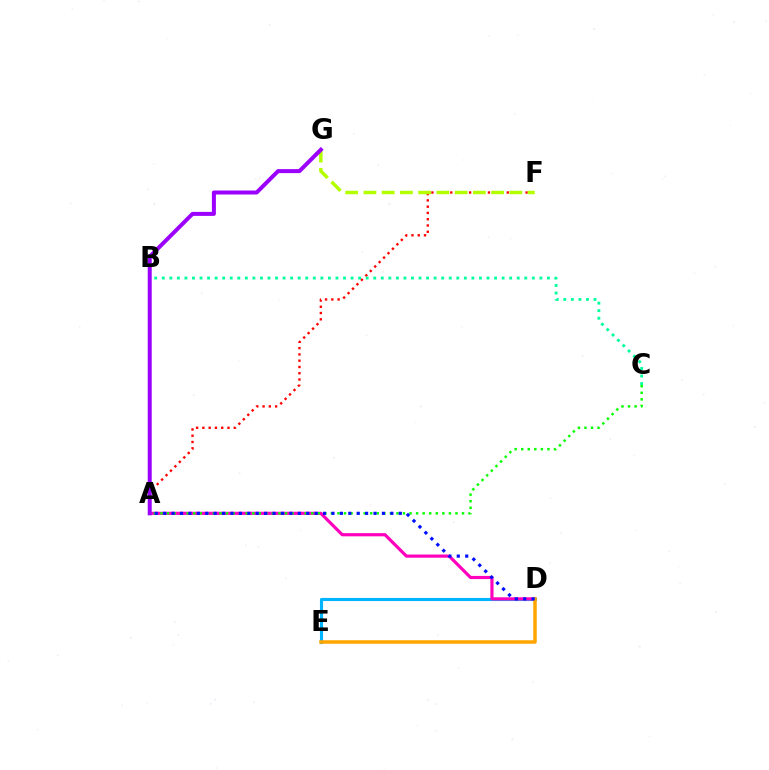{('A', 'F'): [{'color': '#ff0000', 'line_style': 'dotted', 'thickness': 1.71}], ('D', 'E'): [{'color': '#00b5ff', 'line_style': 'solid', 'thickness': 2.24}, {'color': '#ffa500', 'line_style': 'solid', 'thickness': 2.53}], ('A', 'D'): [{'color': '#ff00bd', 'line_style': 'solid', 'thickness': 2.29}, {'color': '#0010ff', 'line_style': 'dotted', 'thickness': 2.29}], ('F', 'G'): [{'color': '#b3ff00', 'line_style': 'dashed', 'thickness': 2.48}], ('A', 'G'): [{'color': '#9b00ff', 'line_style': 'solid', 'thickness': 2.88}], ('B', 'C'): [{'color': '#00ff9d', 'line_style': 'dotted', 'thickness': 2.05}], ('A', 'C'): [{'color': '#08ff00', 'line_style': 'dotted', 'thickness': 1.78}]}